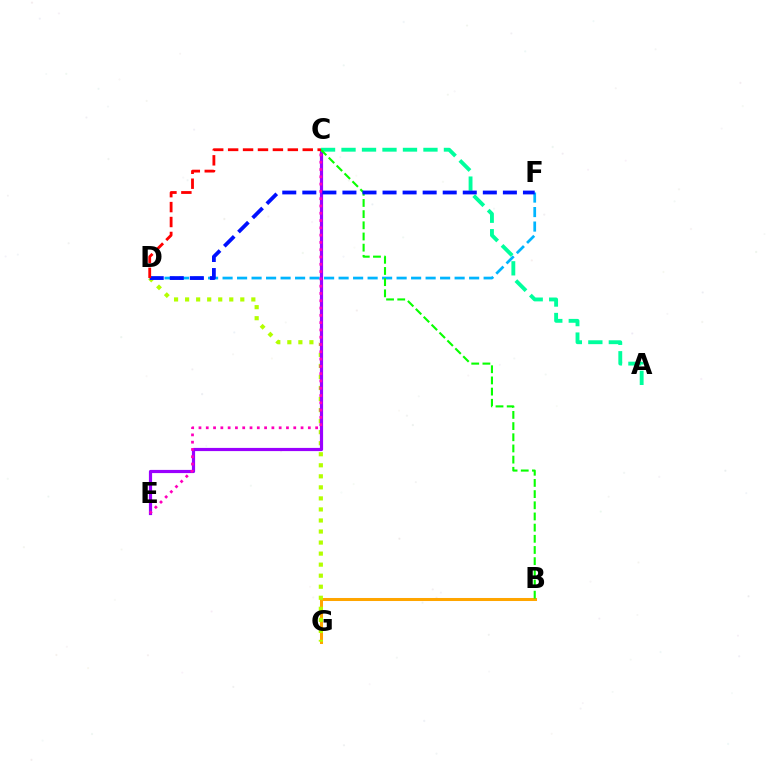{('B', 'G'): [{'color': '#ffa500', 'line_style': 'solid', 'thickness': 2.18}], ('D', 'G'): [{'color': '#b3ff00', 'line_style': 'dotted', 'thickness': 3.0}], ('C', 'E'): [{'color': '#9b00ff', 'line_style': 'solid', 'thickness': 2.29}, {'color': '#ff00bd', 'line_style': 'dotted', 'thickness': 1.98}], ('D', 'F'): [{'color': '#00b5ff', 'line_style': 'dashed', 'thickness': 1.97}, {'color': '#0010ff', 'line_style': 'dashed', 'thickness': 2.72}], ('A', 'C'): [{'color': '#00ff9d', 'line_style': 'dashed', 'thickness': 2.78}], ('B', 'C'): [{'color': '#08ff00', 'line_style': 'dashed', 'thickness': 1.52}], ('C', 'D'): [{'color': '#ff0000', 'line_style': 'dashed', 'thickness': 2.03}]}